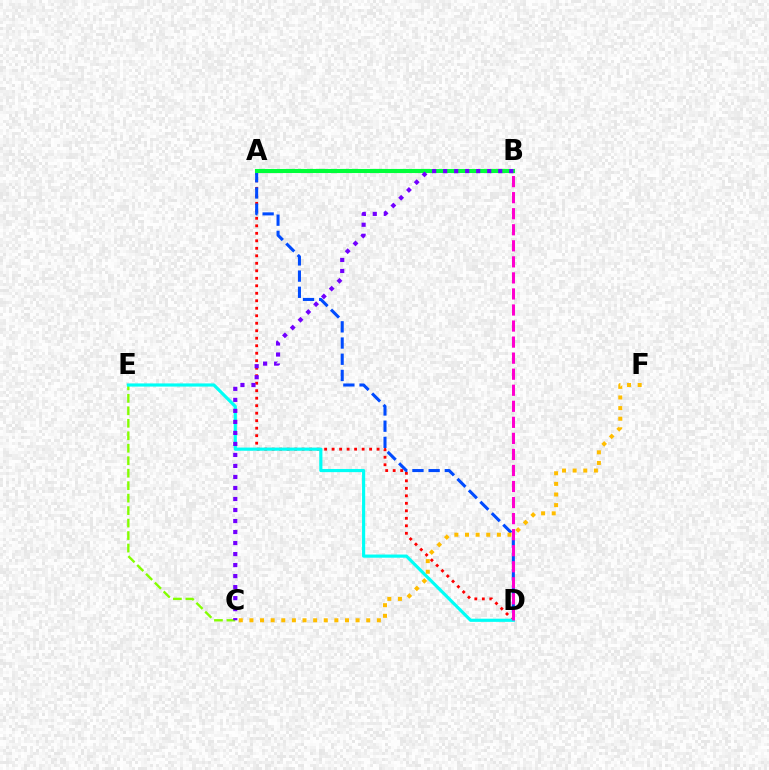{('A', 'D'): [{'color': '#ff0000', 'line_style': 'dotted', 'thickness': 2.04}, {'color': '#004bff', 'line_style': 'dashed', 'thickness': 2.2}], ('C', 'E'): [{'color': '#84ff00', 'line_style': 'dashed', 'thickness': 1.69}], ('A', 'B'): [{'color': '#00ff39', 'line_style': 'solid', 'thickness': 2.95}], ('D', 'E'): [{'color': '#00fff6', 'line_style': 'solid', 'thickness': 2.28}], ('B', 'D'): [{'color': '#ff00cf', 'line_style': 'dashed', 'thickness': 2.18}], ('B', 'C'): [{'color': '#7200ff', 'line_style': 'dotted', 'thickness': 2.99}], ('C', 'F'): [{'color': '#ffbd00', 'line_style': 'dotted', 'thickness': 2.89}]}